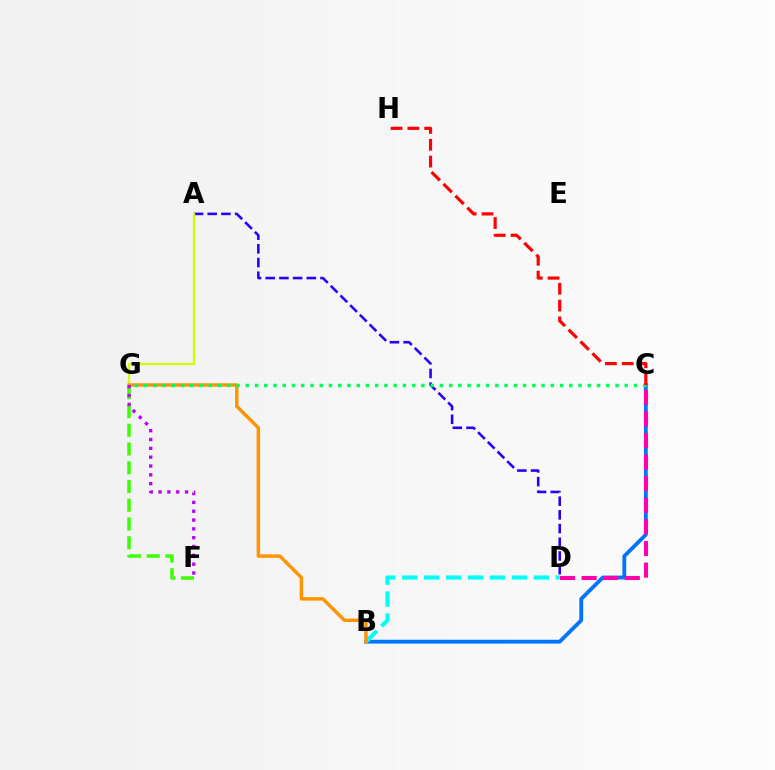{('B', 'C'): [{'color': '#0074ff', 'line_style': 'solid', 'thickness': 2.75}], ('C', 'D'): [{'color': '#ff00ac', 'line_style': 'dashed', 'thickness': 2.93}], ('F', 'G'): [{'color': '#3dff00', 'line_style': 'dashed', 'thickness': 2.55}, {'color': '#b900ff', 'line_style': 'dotted', 'thickness': 2.4}], ('A', 'D'): [{'color': '#2500ff', 'line_style': 'dashed', 'thickness': 1.86}], ('A', 'G'): [{'color': '#d1ff00', 'line_style': 'solid', 'thickness': 1.62}], ('B', 'D'): [{'color': '#00fff6', 'line_style': 'dashed', 'thickness': 2.98}], ('B', 'G'): [{'color': '#ff9400', 'line_style': 'solid', 'thickness': 2.47}], ('C', 'G'): [{'color': '#00ff5c', 'line_style': 'dotted', 'thickness': 2.51}], ('C', 'H'): [{'color': '#ff0000', 'line_style': 'dashed', 'thickness': 2.28}]}